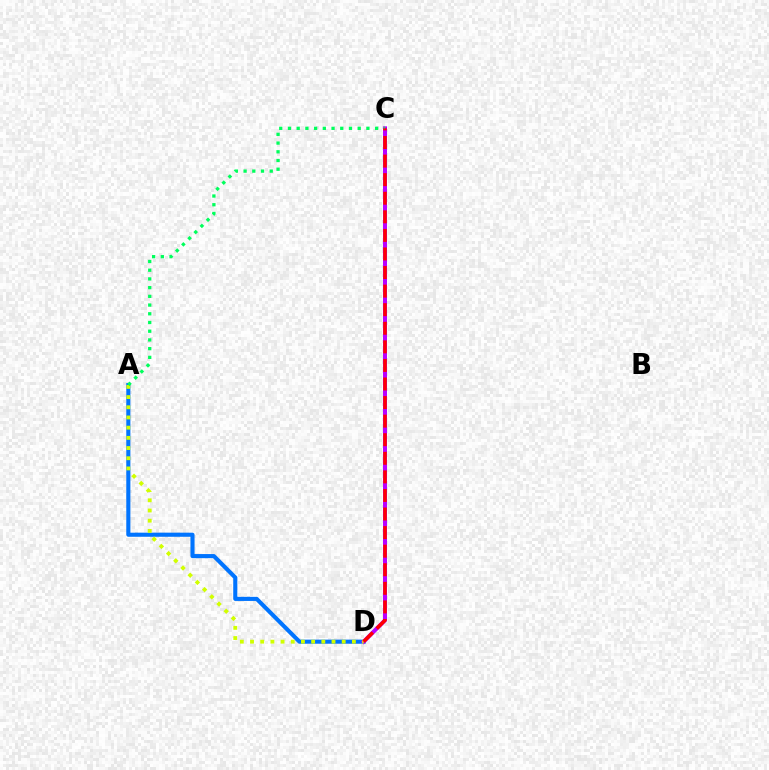{('A', 'D'): [{'color': '#0074ff', 'line_style': 'solid', 'thickness': 2.95}, {'color': '#d1ff00', 'line_style': 'dotted', 'thickness': 2.77}], ('C', 'D'): [{'color': '#b900ff', 'line_style': 'solid', 'thickness': 2.87}, {'color': '#ff0000', 'line_style': 'dashed', 'thickness': 2.52}], ('A', 'C'): [{'color': '#00ff5c', 'line_style': 'dotted', 'thickness': 2.37}]}